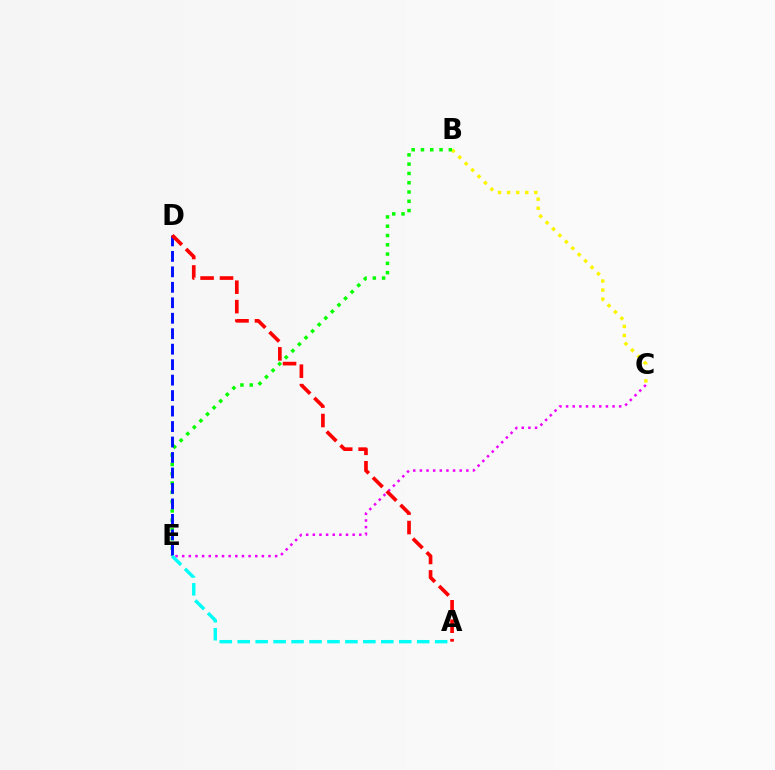{('B', 'C'): [{'color': '#fcf500', 'line_style': 'dotted', 'thickness': 2.46}], ('B', 'E'): [{'color': '#08ff00', 'line_style': 'dotted', 'thickness': 2.52}], ('C', 'E'): [{'color': '#ee00ff', 'line_style': 'dotted', 'thickness': 1.8}], ('D', 'E'): [{'color': '#0010ff', 'line_style': 'dashed', 'thickness': 2.1}], ('A', 'E'): [{'color': '#00fff6', 'line_style': 'dashed', 'thickness': 2.44}], ('A', 'D'): [{'color': '#ff0000', 'line_style': 'dashed', 'thickness': 2.64}]}